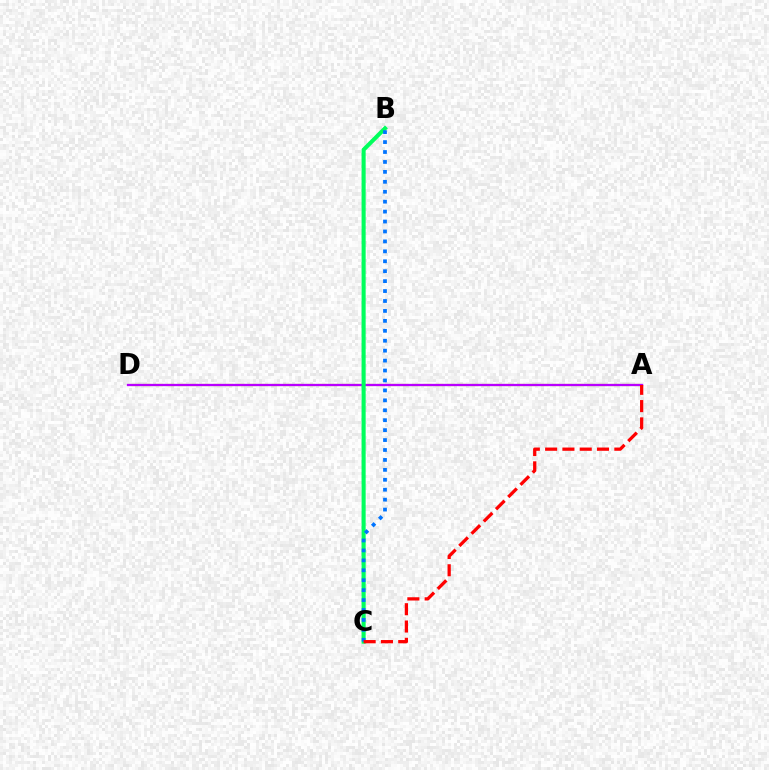{('A', 'D'): [{'color': '#d1ff00', 'line_style': 'dashed', 'thickness': 1.59}, {'color': '#b900ff', 'line_style': 'solid', 'thickness': 1.66}], ('B', 'C'): [{'color': '#00ff5c', 'line_style': 'solid', 'thickness': 2.94}, {'color': '#0074ff', 'line_style': 'dotted', 'thickness': 2.7}], ('A', 'C'): [{'color': '#ff0000', 'line_style': 'dashed', 'thickness': 2.35}]}